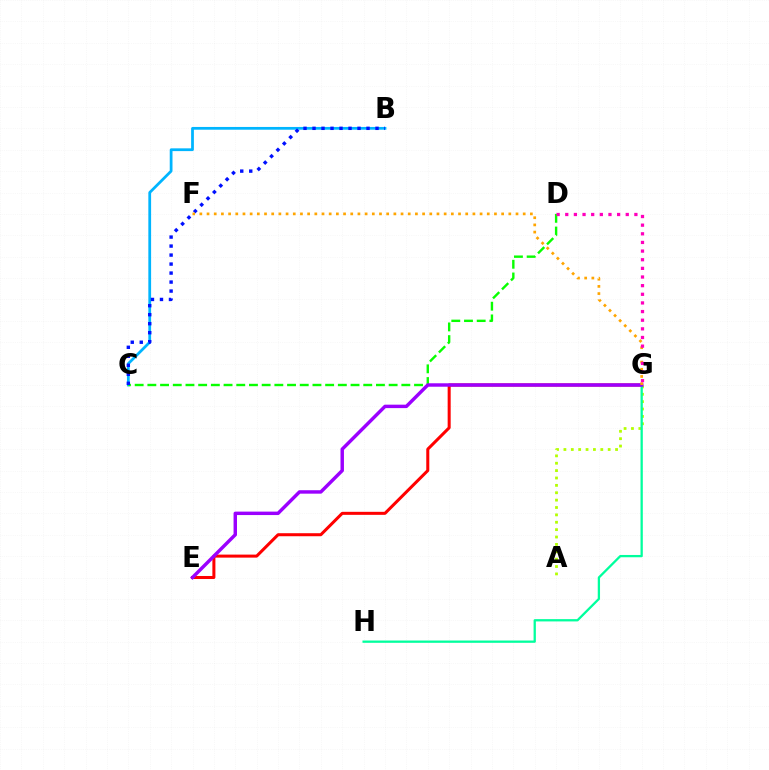{('B', 'C'): [{'color': '#00b5ff', 'line_style': 'solid', 'thickness': 1.99}, {'color': '#0010ff', 'line_style': 'dotted', 'thickness': 2.45}], ('A', 'G'): [{'color': '#b3ff00', 'line_style': 'dotted', 'thickness': 2.0}], ('E', 'G'): [{'color': '#ff0000', 'line_style': 'solid', 'thickness': 2.18}, {'color': '#9b00ff', 'line_style': 'solid', 'thickness': 2.48}], ('G', 'H'): [{'color': '#00ff9d', 'line_style': 'solid', 'thickness': 1.65}], ('C', 'D'): [{'color': '#08ff00', 'line_style': 'dashed', 'thickness': 1.73}], ('F', 'G'): [{'color': '#ffa500', 'line_style': 'dotted', 'thickness': 1.95}], ('D', 'G'): [{'color': '#ff00bd', 'line_style': 'dotted', 'thickness': 2.35}]}